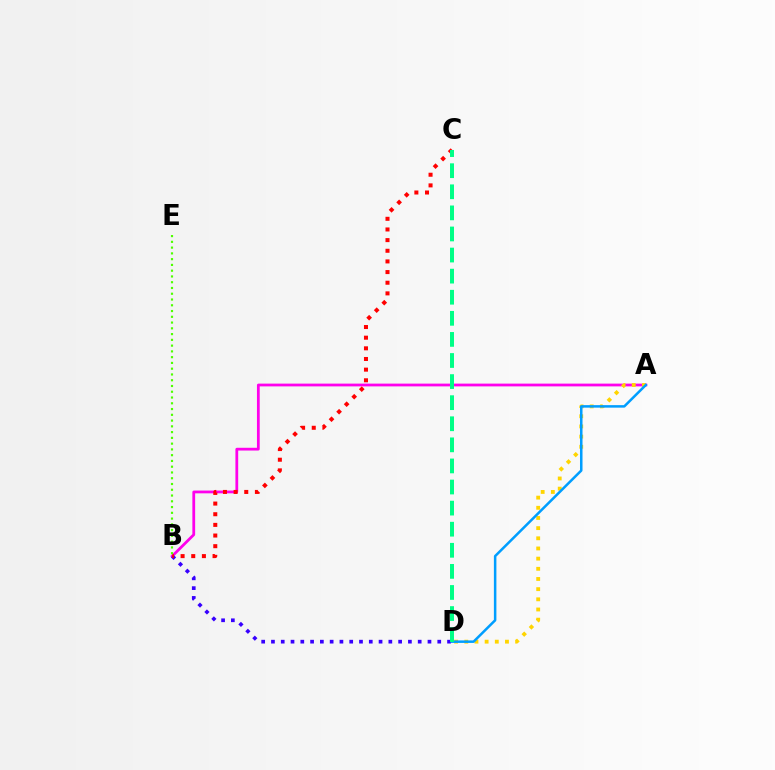{('A', 'B'): [{'color': '#ff00ed', 'line_style': 'solid', 'thickness': 2.0}], ('B', 'D'): [{'color': '#3700ff', 'line_style': 'dotted', 'thickness': 2.66}], ('A', 'D'): [{'color': '#ffd500', 'line_style': 'dotted', 'thickness': 2.76}, {'color': '#009eff', 'line_style': 'solid', 'thickness': 1.81}], ('B', 'C'): [{'color': '#ff0000', 'line_style': 'dotted', 'thickness': 2.89}], ('C', 'D'): [{'color': '#00ff86', 'line_style': 'dashed', 'thickness': 2.86}], ('B', 'E'): [{'color': '#4fff00', 'line_style': 'dotted', 'thickness': 1.57}]}